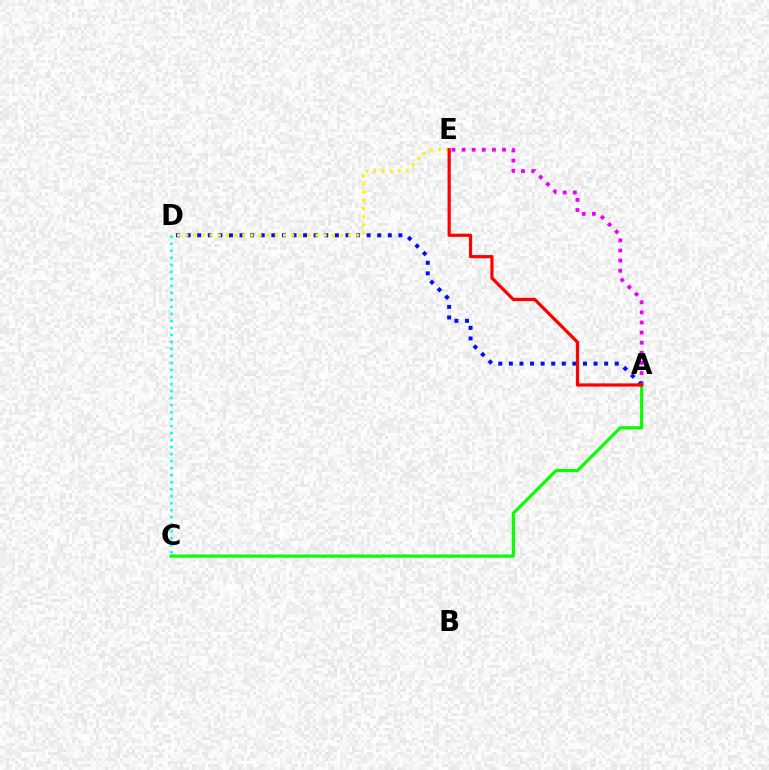{('A', 'E'): [{'color': '#ee00ff', 'line_style': 'dotted', 'thickness': 2.75}, {'color': '#ff0000', 'line_style': 'solid', 'thickness': 2.3}], ('A', 'D'): [{'color': '#0010ff', 'line_style': 'dotted', 'thickness': 2.88}], ('D', 'E'): [{'color': '#fcf500', 'line_style': 'dotted', 'thickness': 2.21}], ('A', 'C'): [{'color': '#08ff00', 'line_style': 'solid', 'thickness': 2.28}], ('C', 'D'): [{'color': '#00fff6', 'line_style': 'dotted', 'thickness': 1.9}]}